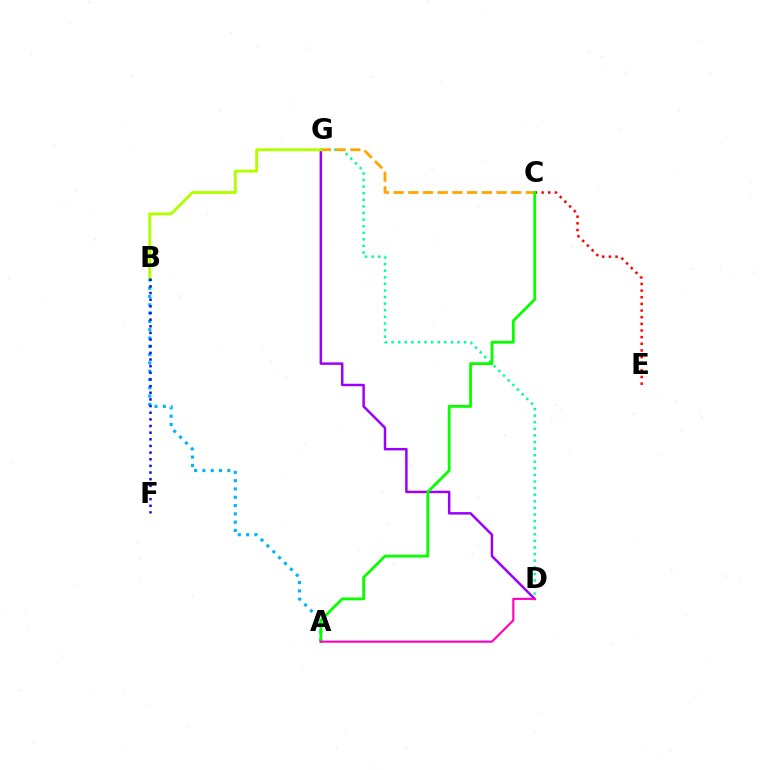{('D', 'G'): [{'color': '#9b00ff', 'line_style': 'solid', 'thickness': 1.79}, {'color': '#00ff9d', 'line_style': 'dotted', 'thickness': 1.79}], ('A', 'B'): [{'color': '#00b5ff', 'line_style': 'dotted', 'thickness': 2.25}], ('C', 'E'): [{'color': '#ff0000', 'line_style': 'dotted', 'thickness': 1.81}], ('C', 'G'): [{'color': '#ffa500', 'line_style': 'dashed', 'thickness': 2.0}], ('A', 'C'): [{'color': '#08ff00', 'line_style': 'solid', 'thickness': 2.01}], ('B', 'G'): [{'color': '#b3ff00', 'line_style': 'solid', 'thickness': 2.09}], ('A', 'D'): [{'color': '#ff00bd', 'line_style': 'solid', 'thickness': 1.53}], ('B', 'F'): [{'color': '#0010ff', 'line_style': 'dotted', 'thickness': 1.81}]}